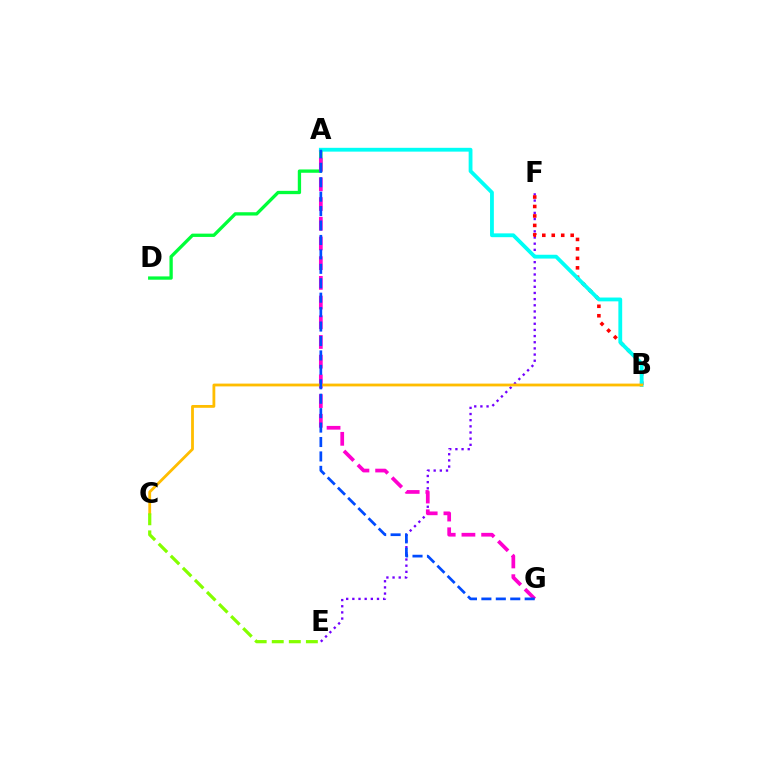{('A', 'D'): [{'color': '#00ff39', 'line_style': 'solid', 'thickness': 2.38}], ('E', 'F'): [{'color': '#7200ff', 'line_style': 'dotted', 'thickness': 1.67}], ('B', 'F'): [{'color': '#ff0000', 'line_style': 'dotted', 'thickness': 2.57}], ('A', 'G'): [{'color': '#ff00cf', 'line_style': 'dashed', 'thickness': 2.68}, {'color': '#004bff', 'line_style': 'dashed', 'thickness': 1.96}], ('A', 'B'): [{'color': '#00fff6', 'line_style': 'solid', 'thickness': 2.75}], ('B', 'C'): [{'color': '#ffbd00', 'line_style': 'solid', 'thickness': 2.02}], ('C', 'E'): [{'color': '#84ff00', 'line_style': 'dashed', 'thickness': 2.32}]}